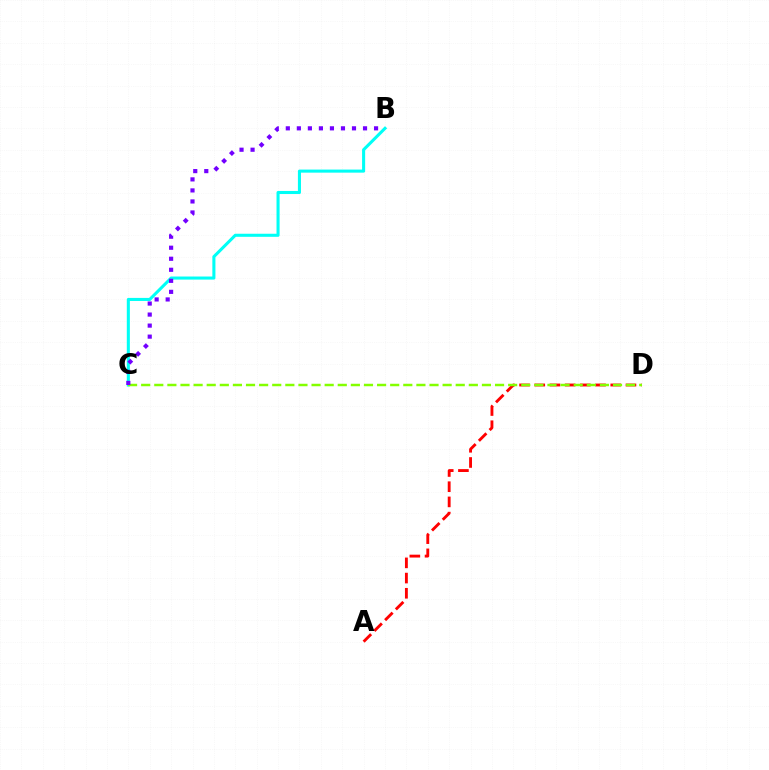{('B', 'C'): [{'color': '#00fff6', 'line_style': 'solid', 'thickness': 2.21}, {'color': '#7200ff', 'line_style': 'dotted', 'thickness': 3.0}], ('A', 'D'): [{'color': '#ff0000', 'line_style': 'dashed', 'thickness': 2.07}], ('C', 'D'): [{'color': '#84ff00', 'line_style': 'dashed', 'thickness': 1.78}]}